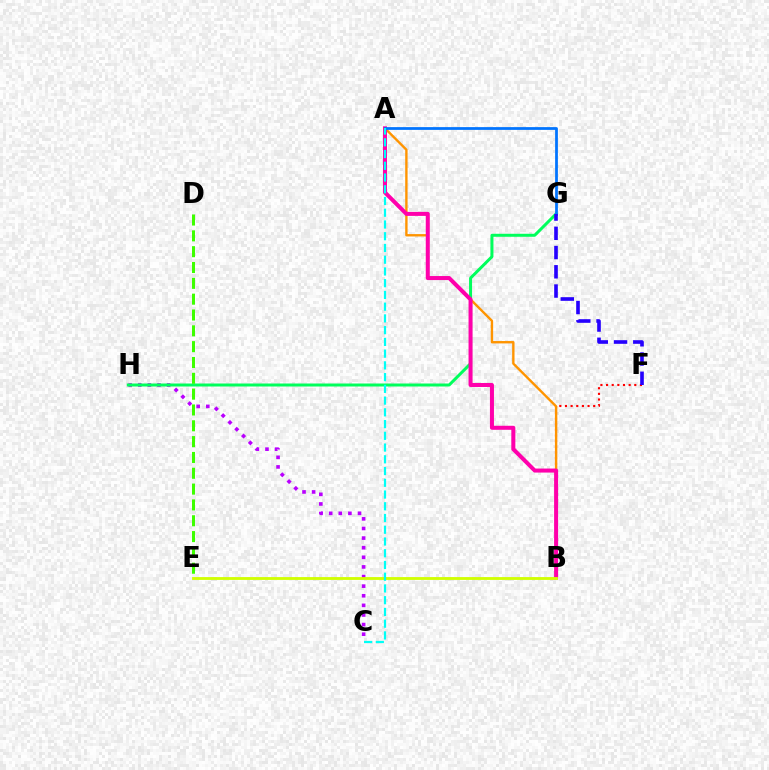{('C', 'H'): [{'color': '#b900ff', 'line_style': 'dotted', 'thickness': 2.61}], ('G', 'H'): [{'color': '#00ff5c', 'line_style': 'solid', 'thickness': 2.15}], ('D', 'E'): [{'color': '#3dff00', 'line_style': 'dashed', 'thickness': 2.15}], ('B', 'F'): [{'color': '#ff0000', 'line_style': 'dotted', 'thickness': 1.53}], ('A', 'B'): [{'color': '#ff9400', 'line_style': 'solid', 'thickness': 1.71}, {'color': '#ff00ac', 'line_style': 'solid', 'thickness': 2.9}], ('A', 'G'): [{'color': '#0074ff', 'line_style': 'solid', 'thickness': 1.99}], ('F', 'G'): [{'color': '#2500ff', 'line_style': 'dashed', 'thickness': 2.61}], ('B', 'E'): [{'color': '#d1ff00', 'line_style': 'solid', 'thickness': 2.04}], ('A', 'C'): [{'color': '#00fff6', 'line_style': 'dashed', 'thickness': 1.6}]}